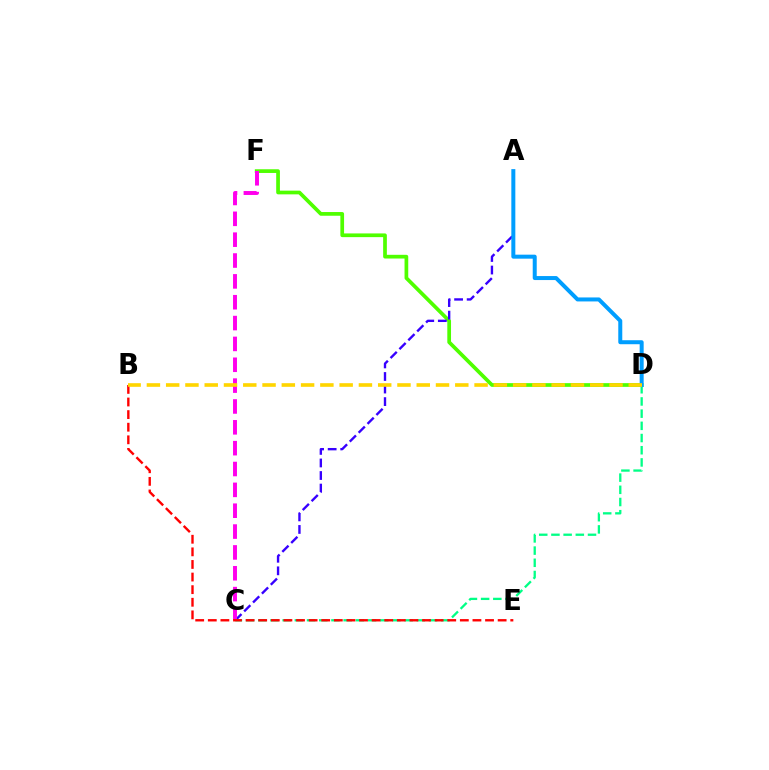{('D', 'F'): [{'color': '#4fff00', 'line_style': 'solid', 'thickness': 2.67}], ('A', 'C'): [{'color': '#3700ff', 'line_style': 'dashed', 'thickness': 1.71}], ('C', 'F'): [{'color': '#ff00ed', 'line_style': 'dashed', 'thickness': 2.83}], ('C', 'D'): [{'color': '#00ff86', 'line_style': 'dashed', 'thickness': 1.66}], ('A', 'D'): [{'color': '#009eff', 'line_style': 'solid', 'thickness': 2.88}], ('B', 'E'): [{'color': '#ff0000', 'line_style': 'dashed', 'thickness': 1.71}], ('B', 'D'): [{'color': '#ffd500', 'line_style': 'dashed', 'thickness': 2.62}]}